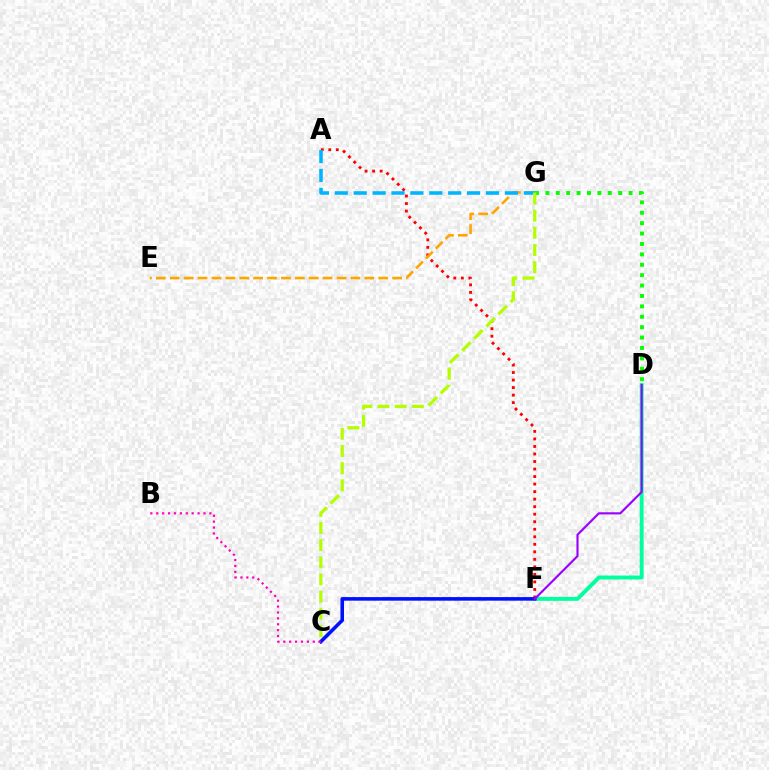{('A', 'F'): [{'color': '#ff0000', 'line_style': 'dotted', 'thickness': 2.04}], ('D', 'F'): [{'color': '#00ff9d', 'line_style': 'solid', 'thickness': 2.81}, {'color': '#9b00ff', 'line_style': 'solid', 'thickness': 1.54}], ('C', 'F'): [{'color': '#0010ff', 'line_style': 'solid', 'thickness': 2.58}], ('E', 'G'): [{'color': '#ffa500', 'line_style': 'dashed', 'thickness': 1.89}], ('D', 'G'): [{'color': '#08ff00', 'line_style': 'dotted', 'thickness': 2.83}], ('A', 'G'): [{'color': '#00b5ff', 'line_style': 'dashed', 'thickness': 2.57}], ('B', 'C'): [{'color': '#ff00bd', 'line_style': 'dotted', 'thickness': 1.6}], ('C', 'G'): [{'color': '#b3ff00', 'line_style': 'dashed', 'thickness': 2.33}]}